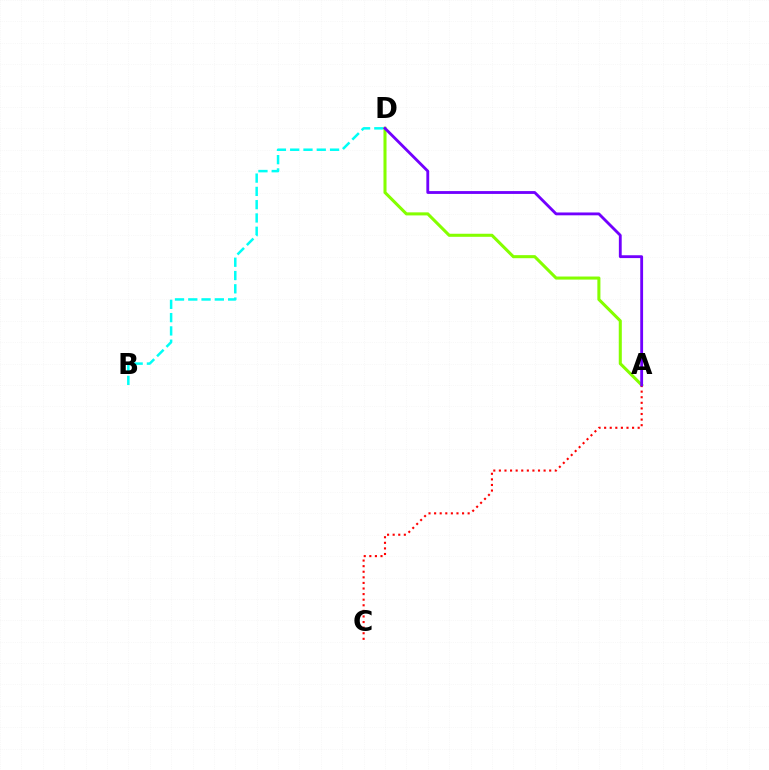{('B', 'D'): [{'color': '#00fff6', 'line_style': 'dashed', 'thickness': 1.8}], ('A', 'D'): [{'color': '#84ff00', 'line_style': 'solid', 'thickness': 2.2}, {'color': '#7200ff', 'line_style': 'solid', 'thickness': 2.04}], ('A', 'C'): [{'color': '#ff0000', 'line_style': 'dotted', 'thickness': 1.52}]}